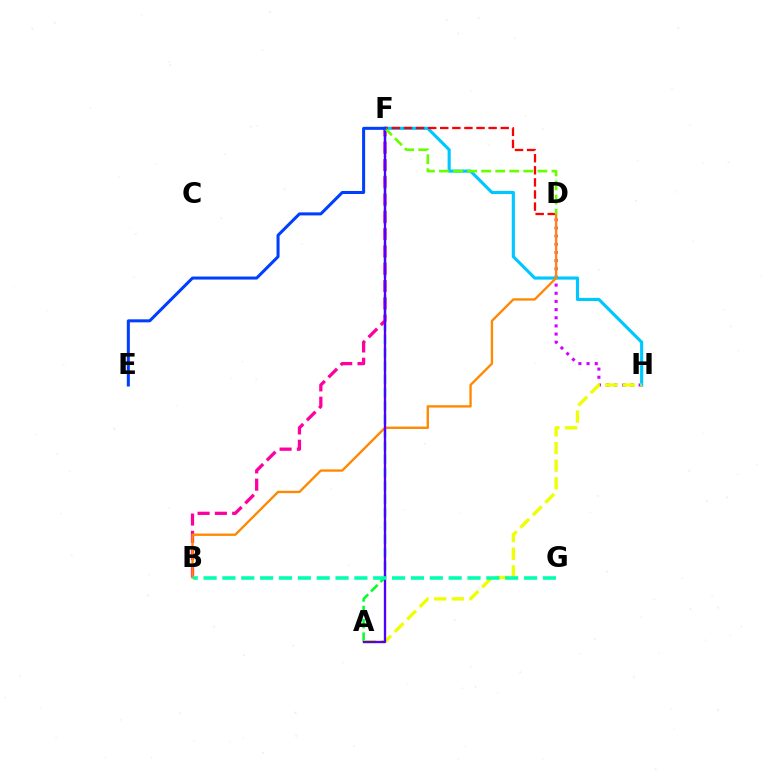{('D', 'H'): [{'color': '#d600ff', 'line_style': 'dotted', 'thickness': 2.22}], ('F', 'H'): [{'color': '#00c7ff', 'line_style': 'solid', 'thickness': 2.26}], ('A', 'F'): [{'color': '#00ff27', 'line_style': 'dashed', 'thickness': 1.81}, {'color': '#4f00ff', 'line_style': 'solid', 'thickness': 1.68}], ('B', 'F'): [{'color': '#ff00a0', 'line_style': 'dashed', 'thickness': 2.35}], ('D', 'F'): [{'color': '#ff0000', 'line_style': 'dashed', 'thickness': 1.64}, {'color': '#66ff00', 'line_style': 'dashed', 'thickness': 1.91}], ('A', 'H'): [{'color': '#eeff00', 'line_style': 'dashed', 'thickness': 2.39}], ('B', 'D'): [{'color': '#ff8800', 'line_style': 'solid', 'thickness': 1.68}], ('E', 'F'): [{'color': '#003fff', 'line_style': 'solid', 'thickness': 2.18}], ('B', 'G'): [{'color': '#00ffaf', 'line_style': 'dashed', 'thickness': 2.56}]}